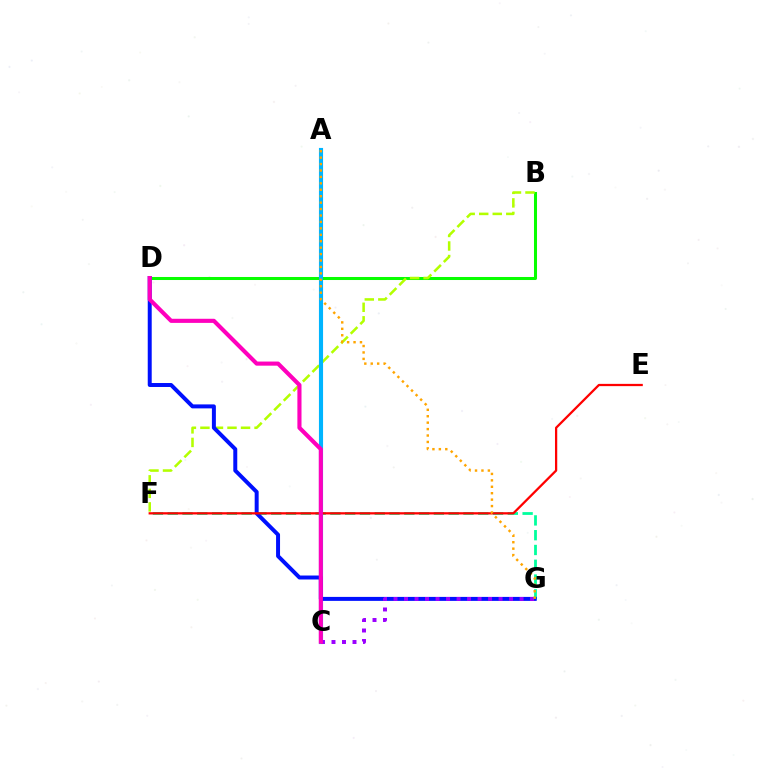{('B', 'D'): [{'color': '#08ff00', 'line_style': 'solid', 'thickness': 2.18}], ('B', 'F'): [{'color': '#b3ff00', 'line_style': 'dashed', 'thickness': 1.84}], ('F', 'G'): [{'color': '#00ff9d', 'line_style': 'dashed', 'thickness': 2.01}], ('A', 'C'): [{'color': '#00b5ff', 'line_style': 'solid', 'thickness': 2.96}], ('D', 'G'): [{'color': '#0010ff', 'line_style': 'solid', 'thickness': 2.86}], ('E', 'F'): [{'color': '#ff0000', 'line_style': 'solid', 'thickness': 1.63}], ('C', 'G'): [{'color': '#9b00ff', 'line_style': 'dotted', 'thickness': 2.85}], ('C', 'D'): [{'color': '#ff00bd', 'line_style': 'solid', 'thickness': 2.96}], ('A', 'G'): [{'color': '#ffa500', 'line_style': 'dotted', 'thickness': 1.75}]}